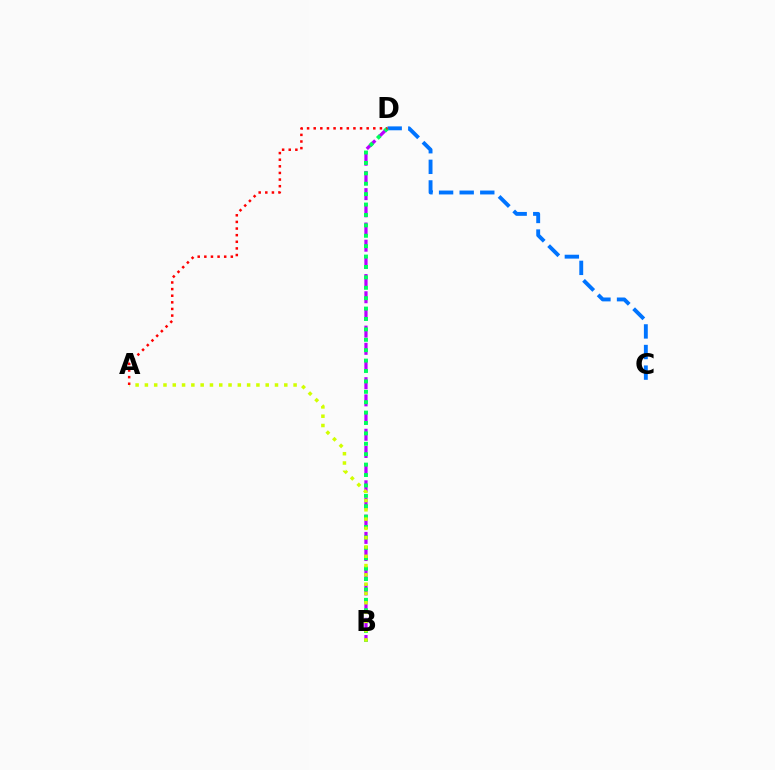{('B', 'D'): [{'color': '#b900ff', 'line_style': 'dashed', 'thickness': 2.33}, {'color': '#00ff5c', 'line_style': 'dotted', 'thickness': 2.83}], ('C', 'D'): [{'color': '#0074ff', 'line_style': 'dashed', 'thickness': 2.8}], ('A', 'B'): [{'color': '#d1ff00', 'line_style': 'dotted', 'thickness': 2.52}], ('A', 'D'): [{'color': '#ff0000', 'line_style': 'dotted', 'thickness': 1.8}]}